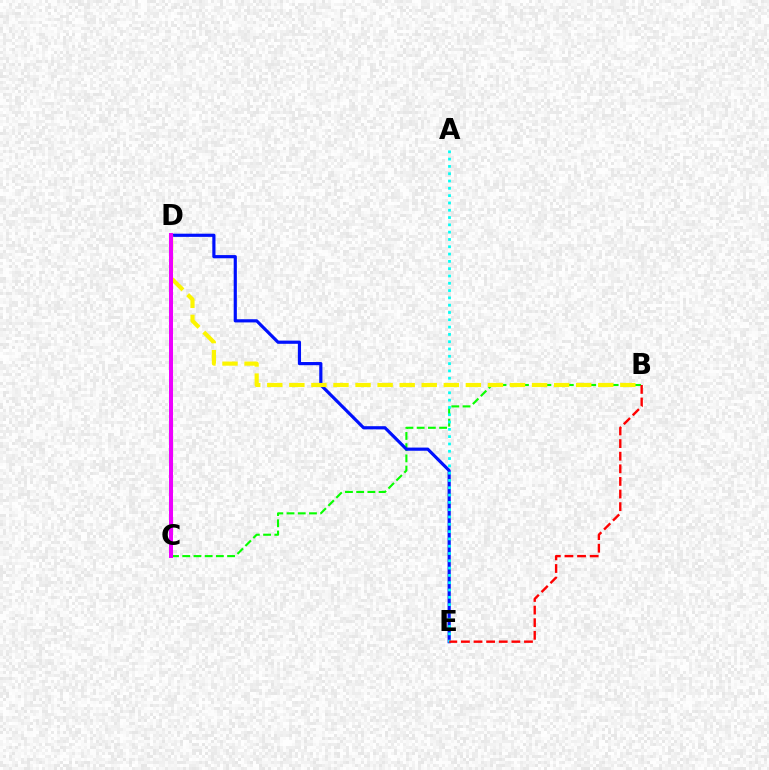{('B', 'C'): [{'color': '#08ff00', 'line_style': 'dashed', 'thickness': 1.52}], ('D', 'E'): [{'color': '#0010ff', 'line_style': 'solid', 'thickness': 2.28}], ('A', 'E'): [{'color': '#00fff6', 'line_style': 'dotted', 'thickness': 1.98}], ('B', 'E'): [{'color': '#ff0000', 'line_style': 'dashed', 'thickness': 1.71}], ('B', 'D'): [{'color': '#fcf500', 'line_style': 'dashed', 'thickness': 3.0}], ('C', 'D'): [{'color': '#ee00ff', 'line_style': 'solid', 'thickness': 2.89}]}